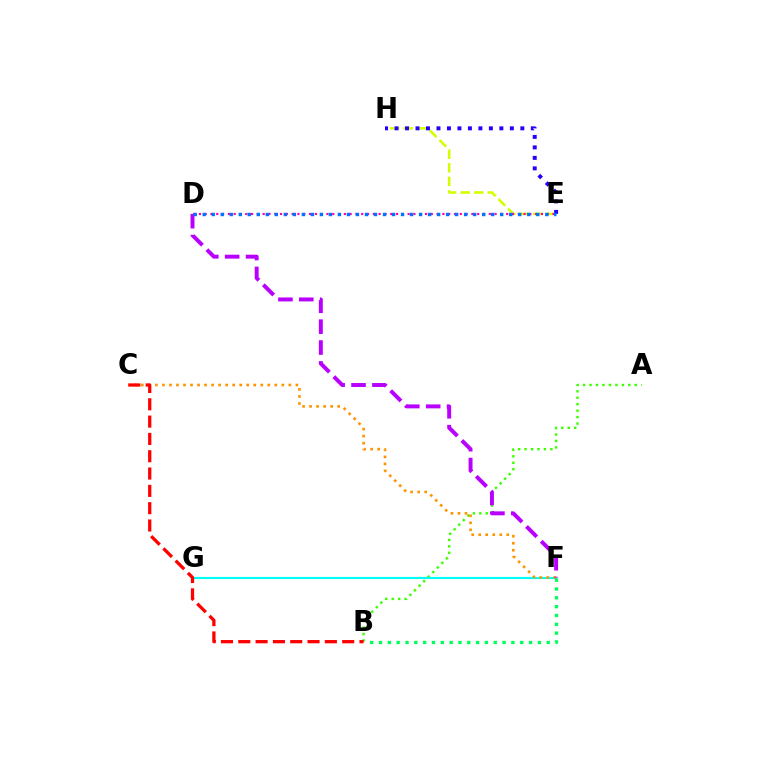{('A', 'B'): [{'color': '#3dff00', 'line_style': 'dotted', 'thickness': 1.75}], ('F', 'G'): [{'color': '#00fff6', 'line_style': 'solid', 'thickness': 1.55}], ('C', 'F'): [{'color': '#ff9400', 'line_style': 'dotted', 'thickness': 1.91}], ('B', 'C'): [{'color': '#ff0000', 'line_style': 'dashed', 'thickness': 2.35}], ('D', 'F'): [{'color': '#b900ff', 'line_style': 'dashed', 'thickness': 2.84}], ('E', 'H'): [{'color': '#d1ff00', 'line_style': 'dashed', 'thickness': 1.84}, {'color': '#2500ff', 'line_style': 'dotted', 'thickness': 2.85}], ('D', 'E'): [{'color': '#ff00ac', 'line_style': 'dotted', 'thickness': 1.58}, {'color': '#0074ff', 'line_style': 'dotted', 'thickness': 2.45}], ('B', 'F'): [{'color': '#00ff5c', 'line_style': 'dotted', 'thickness': 2.4}]}